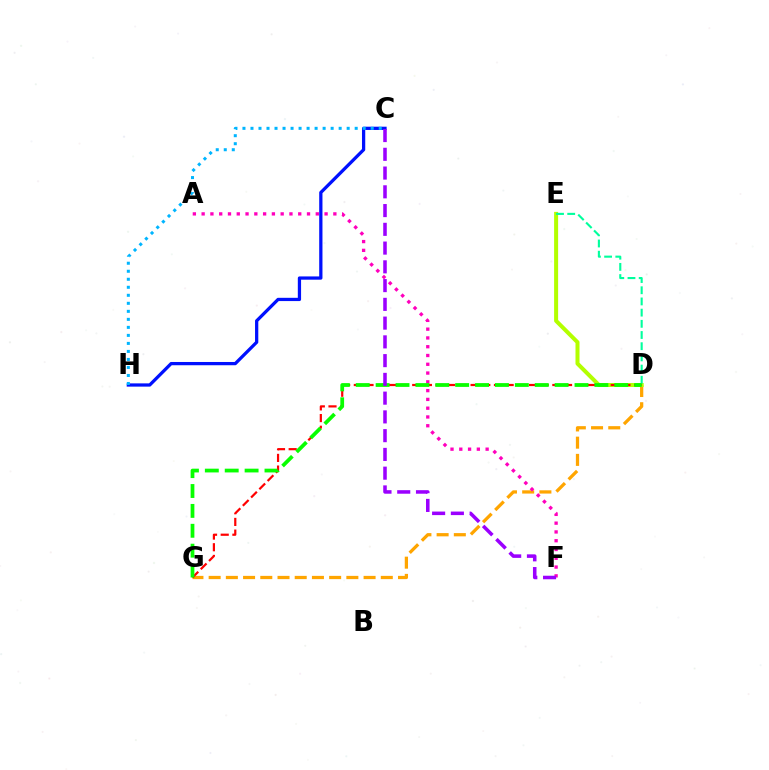{('D', 'G'): [{'color': '#ffa500', 'line_style': 'dashed', 'thickness': 2.34}, {'color': '#ff0000', 'line_style': 'dashed', 'thickness': 1.59}, {'color': '#08ff00', 'line_style': 'dashed', 'thickness': 2.7}], ('C', 'H'): [{'color': '#0010ff', 'line_style': 'solid', 'thickness': 2.35}, {'color': '#00b5ff', 'line_style': 'dotted', 'thickness': 2.18}], ('D', 'E'): [{'color': '#b3ff00', 'line_style': 'solid', 'thickness': 2.89}, {'color': '#00ff9d', 'line_style': 'dashed', 'thickness': 1.52}], ('A', 'F'): [{'color': '#ff00bd', 'line_style': 'dotted', 'thickness': 2.39}], ('C', 'F'): [{'color': '#9b00ff', 'line_style': 'dashed', 'thickness': 2.55}]}